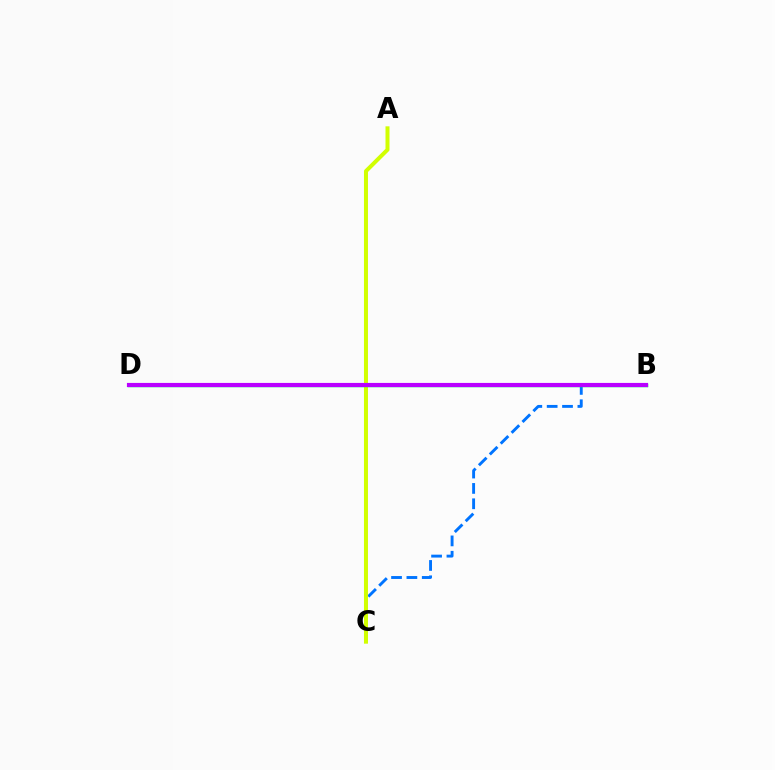{('B', 'C'): [{'color': '#0074ff', 'line_style': 'dashed', 'thickness': 2.09}], ('A', 'C'): [{'color': '#d1ff00', 'line_style': 'solid', 'thickness': 2.88}], ('B', 'D'): [{'color': '#ff0000', 'line_style': 'dashed', 'thickness': 2.55}, {'color': '#00ff5c', 'line_style': 'solid', 'thickness': 2.5}, {'color': '#b900ff', 'line_style': 'solid', 'thickness': 2.99}]}